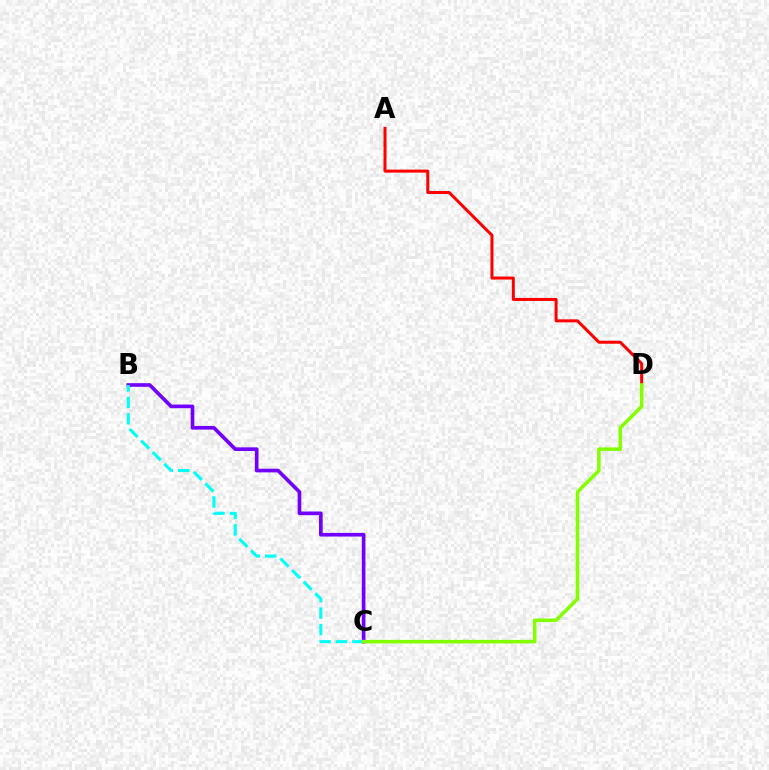{('B', 'C'): [{'color': '#7200ff', 'line_style': 'solid', 'thickness': 2.63}, {'color': '#00fff6', 'line_style': 'dashed', 'thickness': 2.23}], ('A', 'D'): [{'color': '#ff0000', 'line_style': 'solid', 'thickness': 2.17}], ('C', 'D'): [{'color': '#84ff00', 'line_style': 'solid', 'thickness': 2.56}]}